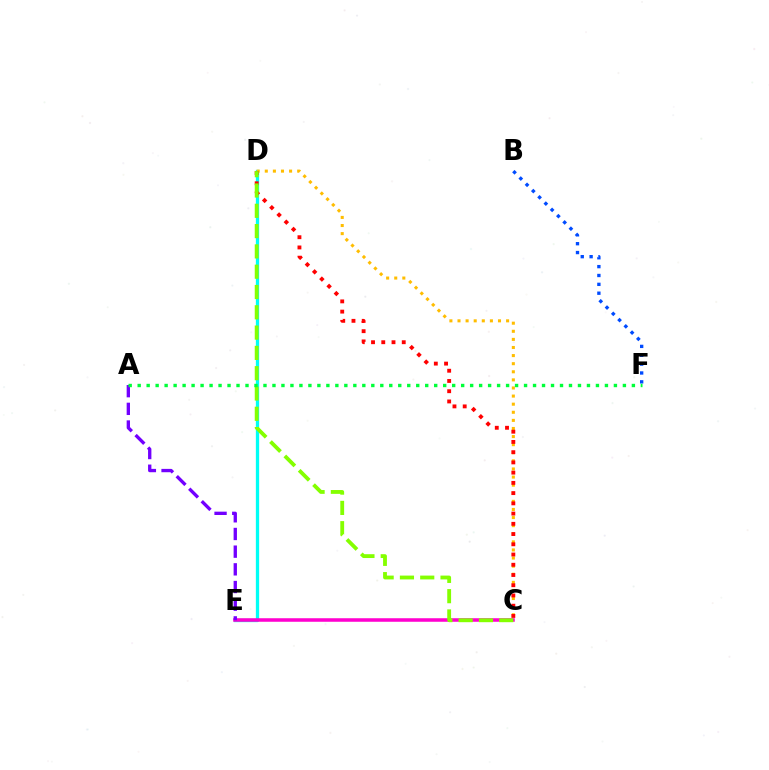{('B', 'F'): [{'color': '#004bff', 'line_style': 'dotted', 'thickness': 2.41}], ('D', 'E'): [{'color': '#00fff6', 'line_style': 'solid', 'thickness': 2.37}], ('C', 'E'): [{'color': '#ff00cf', 'line_style': 'solid', 'thickness': 2.55}], ('C', 'D'): [{'color': '#ffbd00', 'line_style': 'dotted', 'thickness': 2.2}, {'color': '#ff0000', 'line_style': 'dotted', 'thickness': 2.78}, {'color': '#84ff00', 'line_style': 'dashed', 'thickness': 2.76}], ('A', 'E'): [{'color': '#7200ff', 'line_style': 'dashed', 'thickness': 2.4}], ('A', 'F'): [{'color': '#00ff39', 'line_style': 'dotted', 'thickness': 2.44}]}